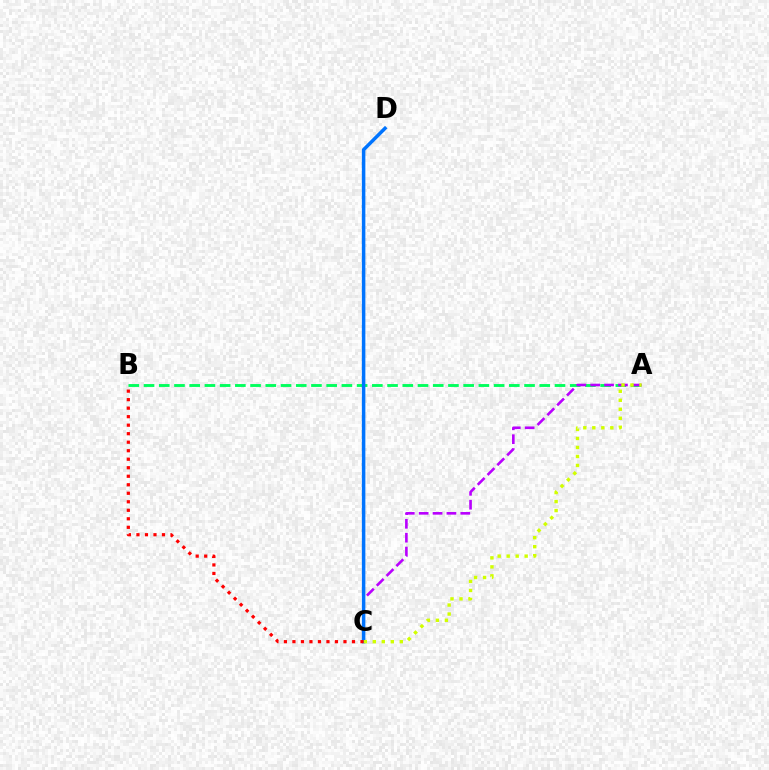{('A', 'B'): [{'color': '#00ff5c', 'line_style': 'dashed', 'thickness': 2.07}], ('A', 'C'): [{'color': '#b900ff', 'line_style': 'dashed', 'thickness': 1.88}, {'color': '#d1ff00', 'line_style': 'dotted', 'thickness': 2.44}], ('C', 'D'): [{'color': '#0074ff', 'line_style': 'solid', 'thickness': 2.52}], ('B', 'C'): [{'color': '#ff0000', 'line_style': 'dotted', 'thickness': 2.31}]}